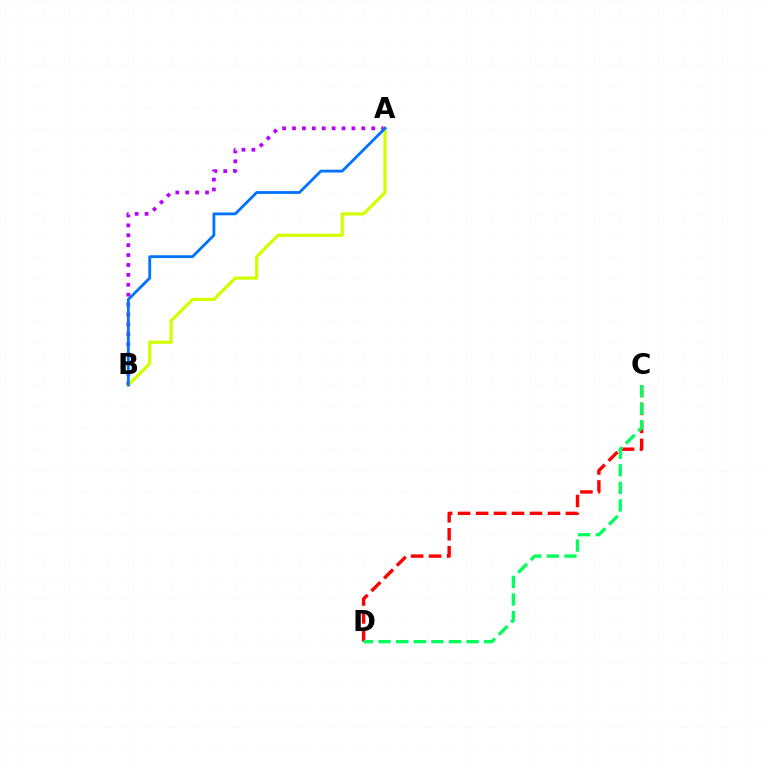{('A', 'B'): [{'color': '#b900ff', 'line_style': 'dotted', 'thickness': 2.69}, {'color': '#d1ff00', 'line_style': 'solid', 'thickness': 2.3}, {'color': '#0074ff', 'line_style': 'solid', 'thickness': 2.03}], ('C', 'D'): [{'color': '#ff0000', 'line_style': 'dashed', 'thickness': 2.44}, {'color': '#00ff5c', 'line_style': 'dashed', 'thickness': 2.39}]}